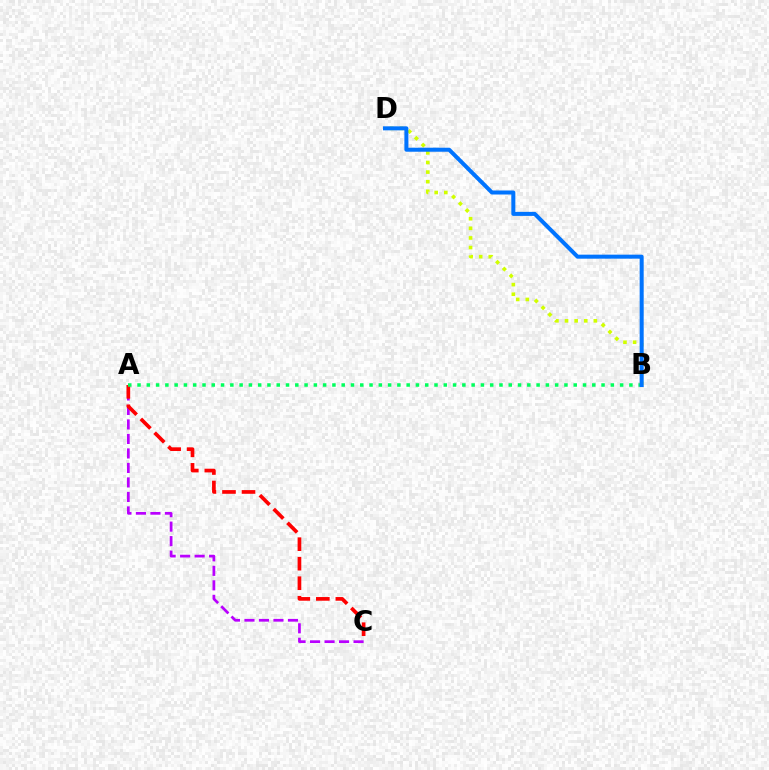{('A', 'C'): [{'color': '#b900ff', 'line_style': 'dashed', 'thickness': 1.97}, {'color': '#ff0000', 'line_style': 'dashed', 'thickness': 2.65}], ('B', 'D'): [{'color': '#d1ff00', 'line_style': 'dotted', 'thickness': 2.61}, {'color': '#0074ff', 'line_style': 'solid', 'thickness': 2.89}], ('A', 'B'): [{'color': '#00ff5c', 'line_style': 'dotted', 'thickness': 2.52}]}